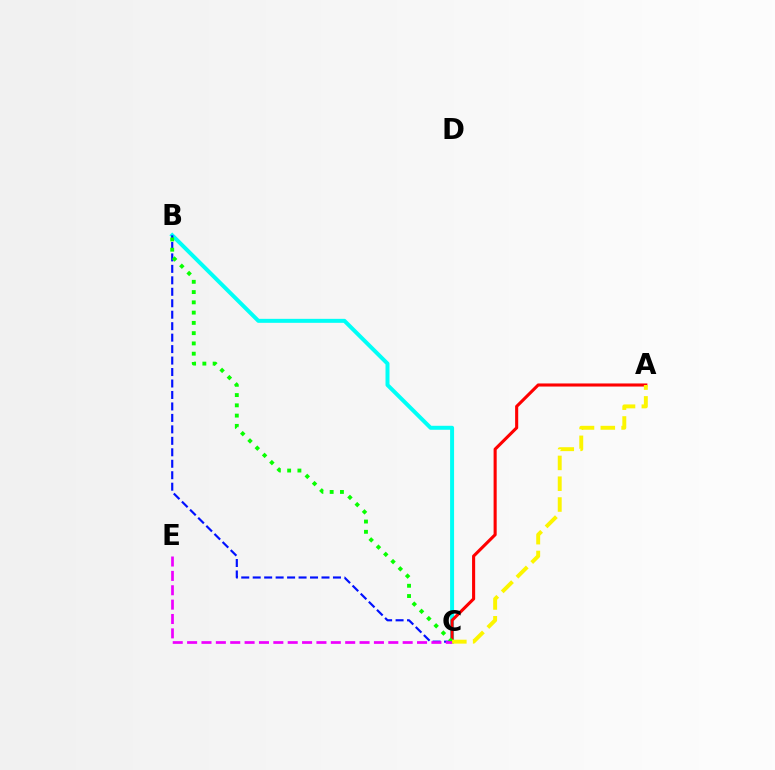{('B', 'C'): [{'color': '#00fff6', 'line_style': 'solid', 'thickness': 2.87}, {'color': '#0010ff', 'line_style': 'dashed', 'thickness': 1.56}, {'color': '#08ff00', 'line_style': 'dotted', 'thickness': 2.79}], ('A', 'C'): [{'color': '#ff0000', 'line_style': 'solid', 'thickness': 2.22}, {'color': '#fcf500', 'line_style': 'dashed', 'thickness': 2.83}], ('C', 'E'): [{'color': '#ee00ff', 'line_style': 'dashed', 'thickness': 1.95}]}